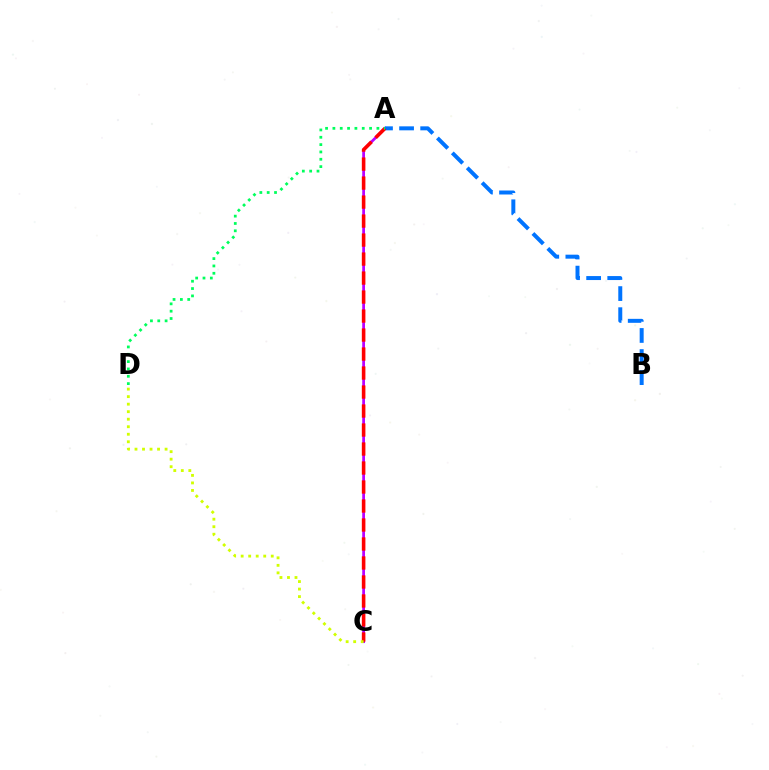{('A', 'C'): [{'color': '#b900ff', 'line_style': 'solid', 'thickness': 1.99}, {'color': '#ff0000', 'line_style': 'dashed', 'thickness': 2.58}], ('A', 'B'): [{'color': '#0074ff', 'line_style': 'dashed', 'thickness': 2.86}], ('C', 'D'): [{'color': '#d1ff00', 'line_style': 'dotted', 'thickness': 2.04}], ('A', 'D'): [{'color': '#00ff5c', 'line_style': 'dotted', 'thickness': 1.99}]}